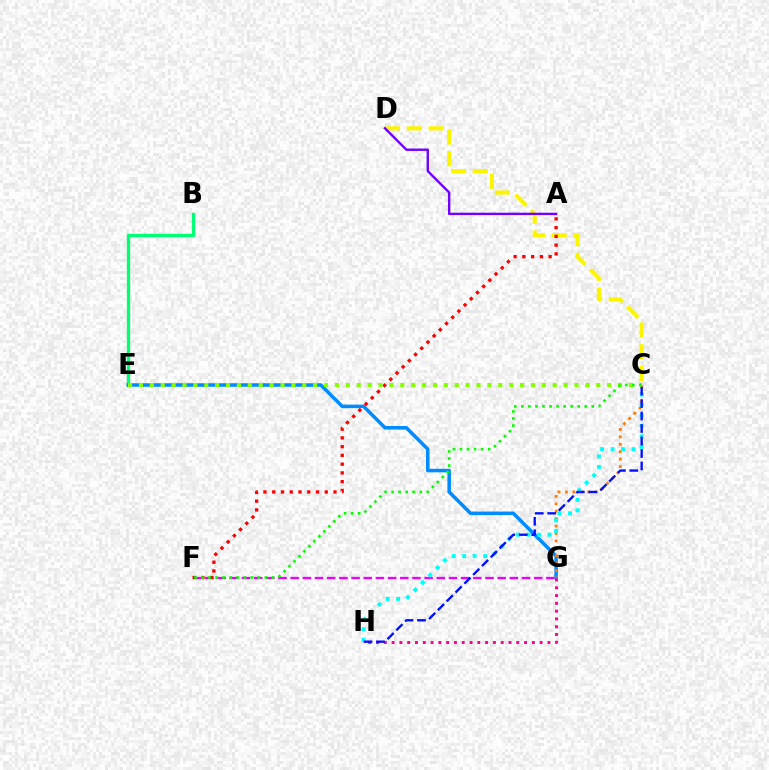{('C', 'D'): [{'color': '#fcf500', 'line_style': 'dashed', 'thickness': 2.95}], ('B', 'E'): [{'color': '#00ff74', 'line_style': 'solid', 'thickness': 2.37}], ('E', 'G'): [{'color': '#008cff', 'line_style': 'solid', 'thickness': 2.54}], ('F', 'G'): [{'color': '#ee00ff', 'line_style': 'dashed', 'thickness': 1.65}], ('C', 'G'): [{'color': '#ff7c00', 'line_style': 'dotted', 'thickness': 2.01}], ('A', 'F'): [{'color': '#ff0000', 'line_style': 'dotted', 'thickness': 2.38}], ('C', 'E'): [{'color': '#84ff00', 'line_style': 'dotted', 'thickness': 2.96}], ('G', 'H'): [{'color': '#ff0094', 'line_style': 'dotted', 'thickness': 2.12}], ('C', 'H'): [{'color': '#00fff6', 'line_style': 'dotted', 'thickness': 2.84}, {'color': '#0010ff', 'line_style': 'dashed', 'thickness': 1.69}], ('A', 'D'): [{'color': '#7200ff', 'line_style': 'solid', 'thickness': 1.72}], ('C', 'F'): [{'color': '#08ff00', 'line_style': 'dotted', 'thickness': 1.91}]}